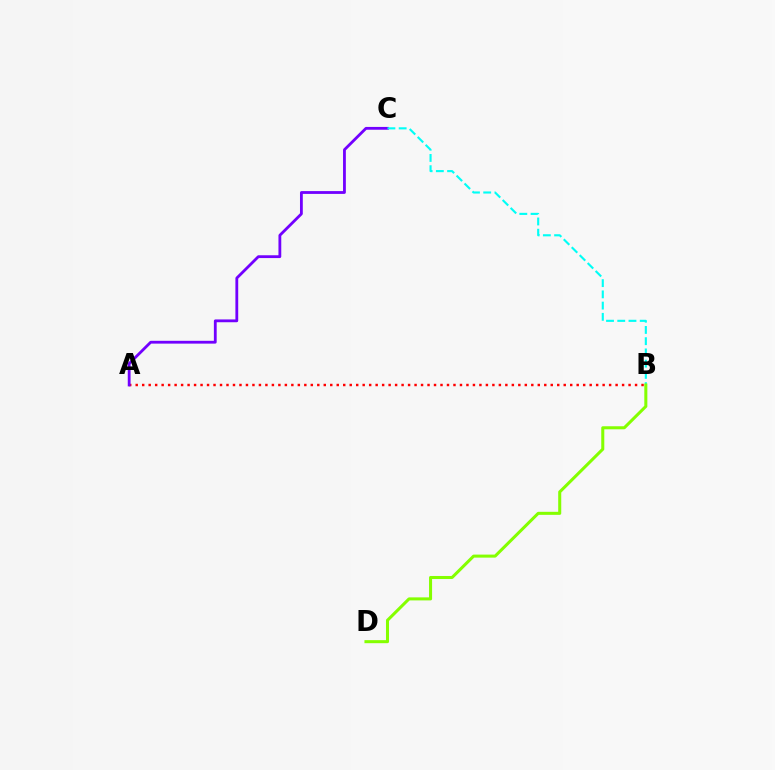{('A', 'B'): [{'color': '#ff0000', 'line_style': 'dotted', 'thickness': 1.76}], ('A', 'C'): [{'color': '#7200ff', 'line_style': 'solid', 'thickness': 2.02}], ('B', 'C'): [{'color': '#00fff6', 'line_style': 'dashed', 'thickness': 1.53}], ('B', 'D'): [{'color': '#84ff00', 'line_style': 'solid', 'thickness': 2.19}]}